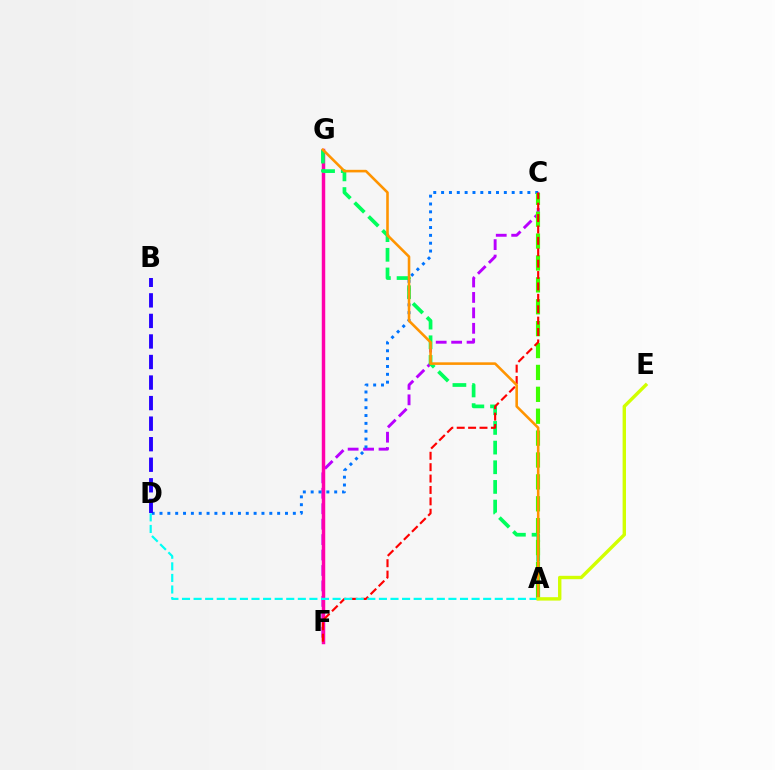{('C', 'F'): [{'color': '#b900ff', 'line_style': 'dashed', 'thickness': 2.1}, {'color': '#ff0000', 'line_style': 'dashed', 'thickness': 1.55}], ('F', 'G'): [{'color': '#ff00ac', 'line_style': 'solid', 'thickness': 2.5}], ('C', 'D'): [{'color': '#0074ff', 'line_style': 'dotted', 'thickness': 2.13}], ('A', 'G'): [{'color': '#00ff5c', 'line_style': 'dashed', 'thickness': 2.67}, {'color': '#ff9400', 'line_style': 'solid', 'thickness': 1.86}], ('A', 'C'): [{'color': '#3dff00', 'line_style': 'dashed', 'thickness': 2.97}], ('A', 'D'): [{'color': '#00fff6', 'line_style': 'dashed', 'thickness': 1.57}], ('B', 'D'): [{'color': '#2500ff', 'line_style': 'dashed', 'thickness': 2.79}], ('A', 'E'): [{'color': '#d1ff00', 'line_style': 'solid', 'thickness': 2.44}]}